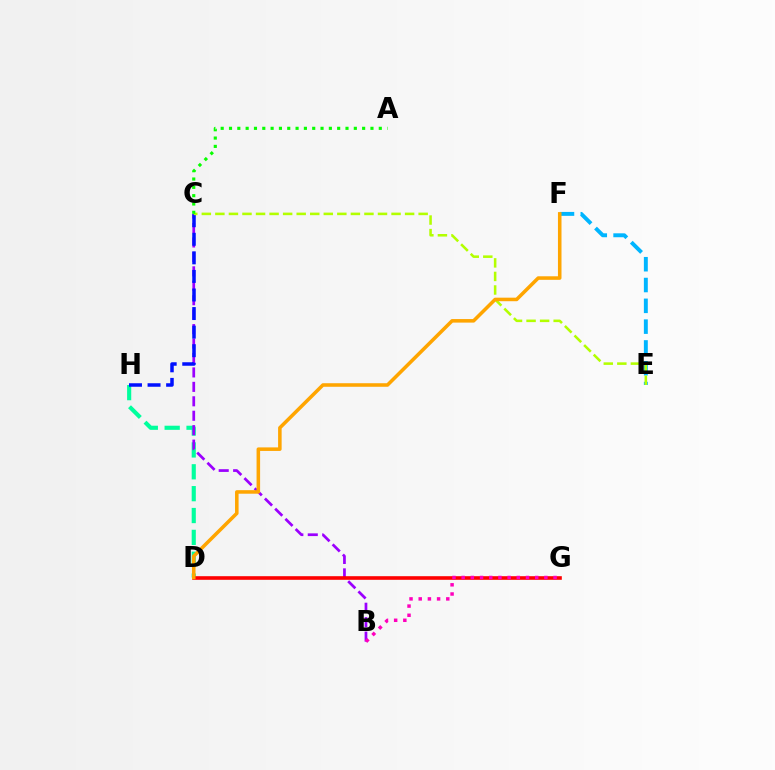{('D', 'H'): [{'color': '#00ff9d', 'line_style': 'dashed', 'thickness': 2.97}], ('B', 'C'): [{'color': '#9b00ff', 'line_style': 'dashed', 'thickness': 1.96}], ('C', 'H'): [{'color': '#0010ff', 'line_style': 'dashed', 'thickness': 2.52}], ('E', 'F'): [{'color': '#00b5ff', 'line_style': 'dashed', 'thickness': 2.83}], ('D', 'G'): [{'color': '#ff0000', 'line_style': 'solid', 'thickness': 2.6}], ('B', 'G'): [{'color': '#ff00bd', 'line_style': 'dotted', 'thickness': 2.5}], ('C', 'E'): [{'color': '#b3ff00', 'line_style': 'dashed', 'thickness': 1.84}], ('D', 'F'): [{'color': '#ffa500', 'line_style': 'solid', 'thickness': 2.55}], ('A', 'C'): [{'color': '#08ff00', 'line_style': 'dotted', 'thickness': 2.26}]}